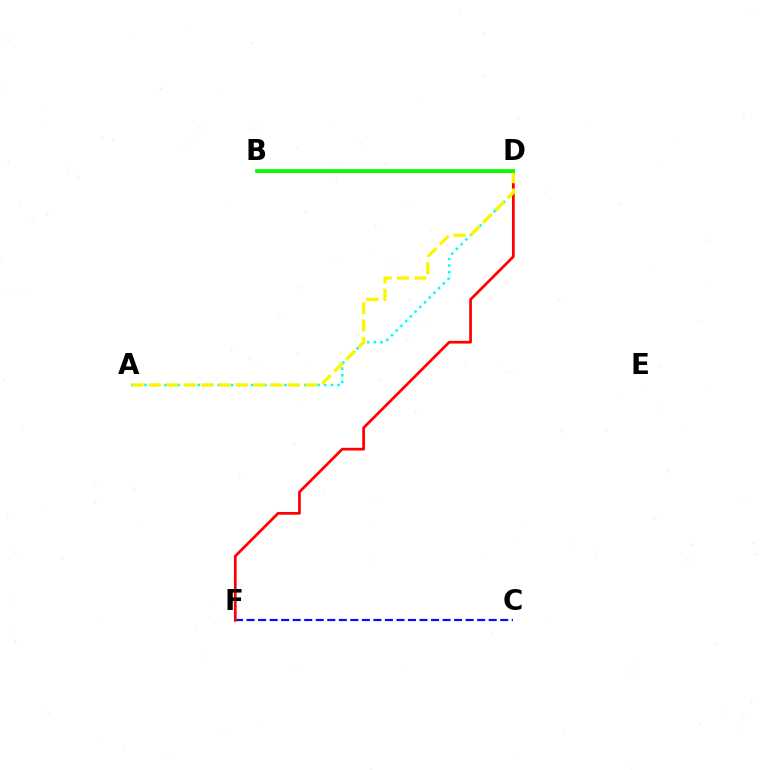{('B', 'D'): [{'color': '#ee00ff', 'line_style': 'solid', 'thickness': 1.96}, {'color': '#08ff00', 'line_style': 'solid', 'thickness': 2.74}], ('C', 'F'): [{'color': '#0010ff', 'line_style': 'dashed', 'thickness': 1.57}], ('A', 'D'): [{'color': '#00fff6', 'line_style': 'dotted', 'thickness': 1.81}, {'color': '#fcf500', 'line_style': 'dashed', 'thickness': 2.36}], ('D', 'F'): [{'color': '#ff0000', 'line_style': 'solid', 'thickness': 1.96}]}